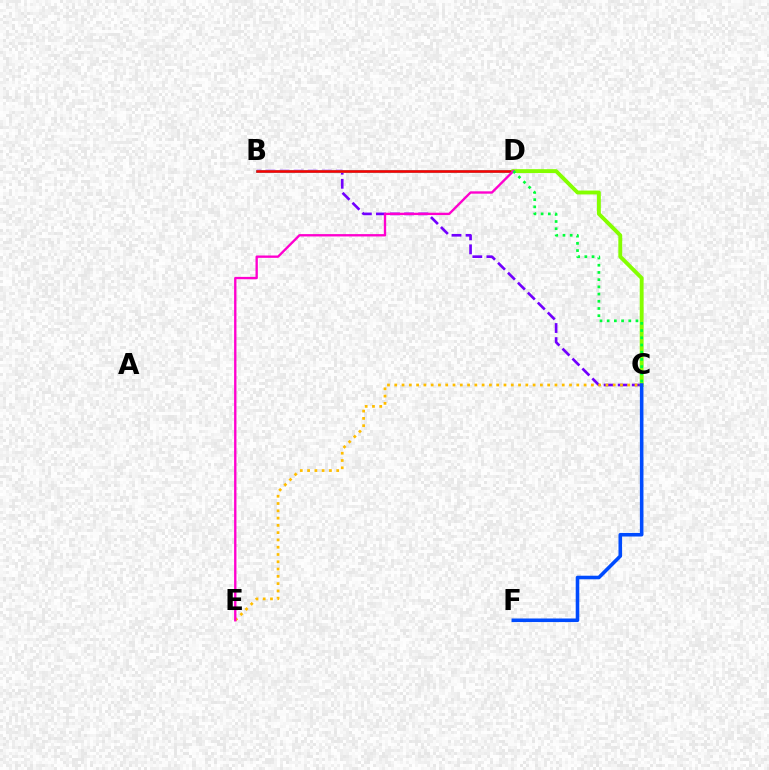{('B', 'C'): [{'color': '#7200ff', 'line_style': 'dashed', 'thickness': 1.91}], ('B', 'D'): [{'color': '#00fff6', 'line_style': 'solid', 'thickness': 2.03}, {'color': '#ff0000', 'line_style': 'solid', 'thickness': 1.88}], ('C', 'E'): [{'color': '#ffbd00', 'line_style': 'dotted', 'thickness': 1.98}], ('C', 'D'): [{'color': '#84ff00', 'line_style': 'solid', 'thickness': 2.79}, {'color': '#00ff39', 'line_style': 'dotted', 'thickness': 1.96}], ('D', 'E'): [{'color': '#ff00cf', 'line_style': 'solid', 'thickness': 1.69}], ('C', 'F'): [{'color': '#004bff', 'line_style': 'solid', 'thickness': 2.58}]}